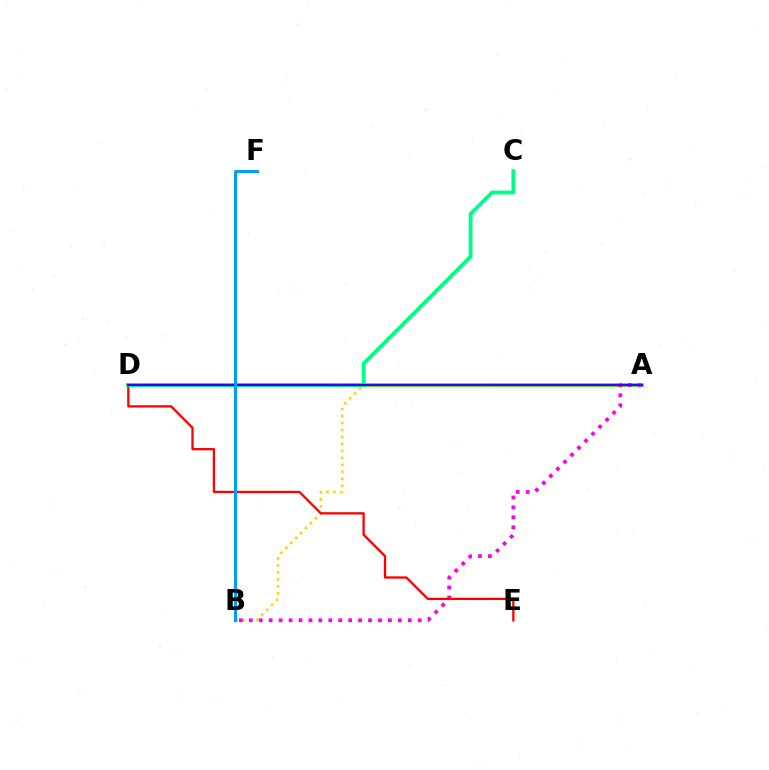{('A', 'B'): [{'color': '#ffd500', 'line_style': 'dotted', 'thickness': 1.9}, {'color': '#ff00ed', 'line_style': 'dotted', 'thickness': 2.7}], ('A', 'D'): [{'color': '#4fff00', 'line_style': 'solid', 'thickness': 2.75}, {'color': '#3700ff', 'line_style': 'solid', 'thickness': 1.59}], ('D', 'E'): [{'color': '#ff0000', 'line_style': 'solid', 'thickness': 1.65}], ('C', 'D'): [{'color': '#00ff86', 'line_style': 'solid', 'thickness': 2.75}], ('B', 'F'): [{'color': '#009eff', 'line_style': 'solid', 'thickness': 2.17}]}